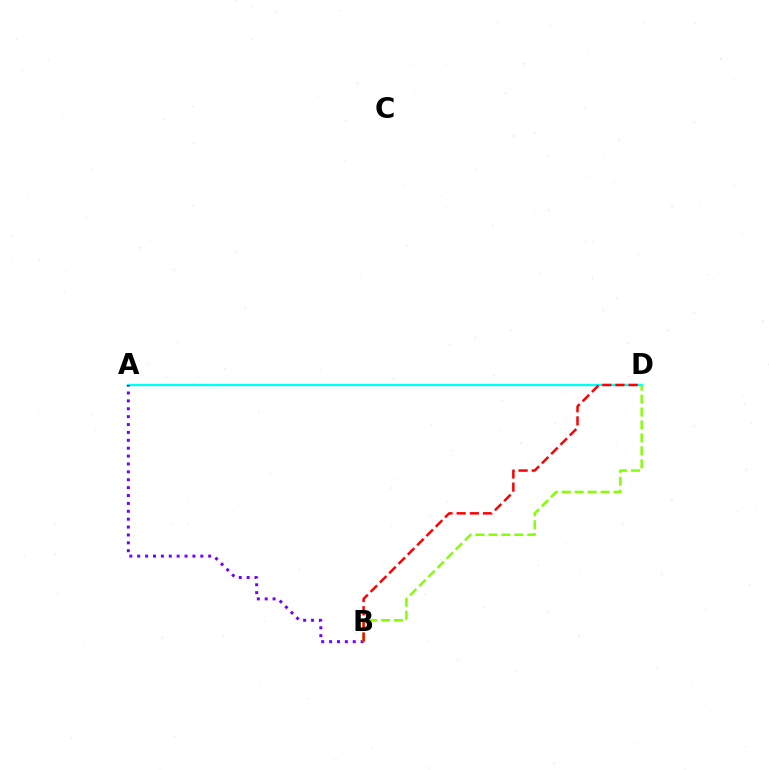{('A', 'D'): [{'color': '#00fff6', 'line_style': 'solid', 'thickness': 1.71}], ('A', 'B'): [{'color': '#7200ff', 'line_style': 'dotted', 'thickness': 2.14}], ('B', 'D'): [{'color': '#84ff00', 'line_style': 'dashed', 'thickness': 1.76}, {'color': '#ff0000', 'line_style': 'dashed', 'thickness': 1.79}]}